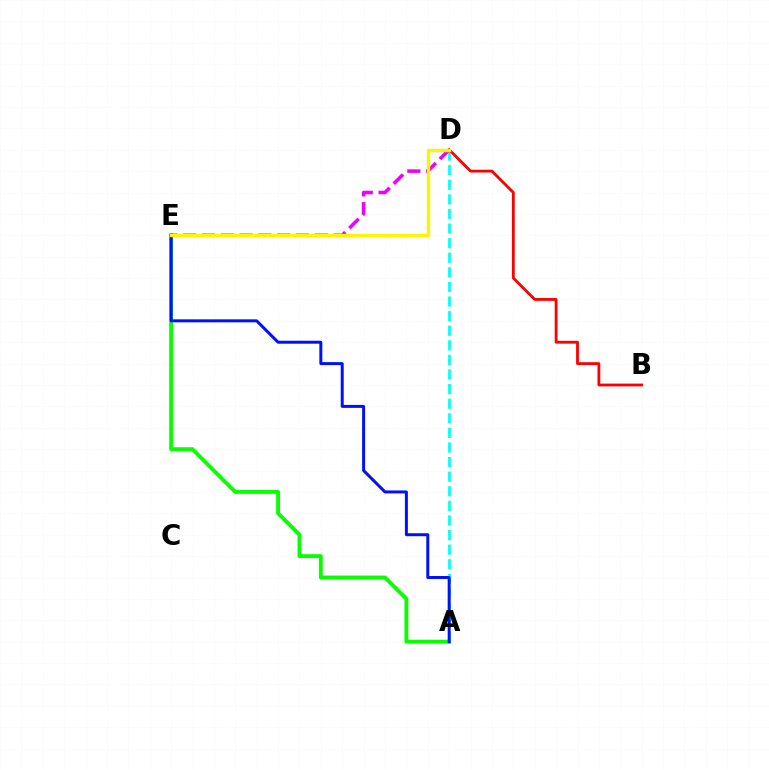{('A', 'E'): [{'color': '#08ff00', 'line_style': 'solid', 'thickness': 2.78}, {'color': '#0010ff', 'line_style': 'solid', 'thickness': 2.15}], ('A', 'D'): [{'color': '#00fff6', 'line_style': 'dashed', 'thickness': 1.98}], ('B', 'D'): [{'color': '#ff0000', 'line_style': 'solid', 'thickness': 2.03}], ('D', 'E'): [{'color': '#ee00ff', 'line_style': 'dashed', 'thickness': 2.56}, {'color': '#fcf500', 'line_style': 'solid', 'thickness': 2.45}]}